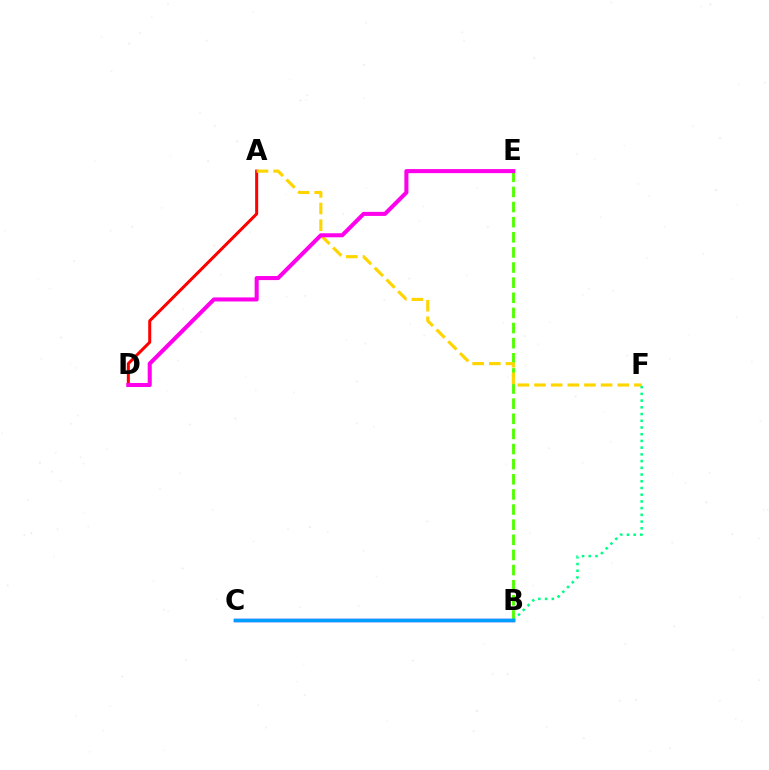{('B', 'E'): [{'color': '#4fff00', 'line_style': 'dashed', 'thickness': 2.05}], ('B', 'C'): [{'color': '#3700ff', 'line_style': 'solid', 'thickness': 2.4}, {'color': '#009eff', 'line_style': 'solid', 'thickness': 2.48}], ('A', 'D'): [{'color': '#ff0000', 'line_style': 'solid', 'thickness': 2.18}], ('A', 'F'): [{'color': '#ffd500', 'line_style': 'dashed', 'thickness': 2.26}], ('B', 'F'): [{'color': '#00ff86', 'line_style': 'dotted', 'thickness': 1.83}], ('D', 'E'): [{'color': '#ff00ed', 'line_style': 'solid', 'thickness': 2.92}]}